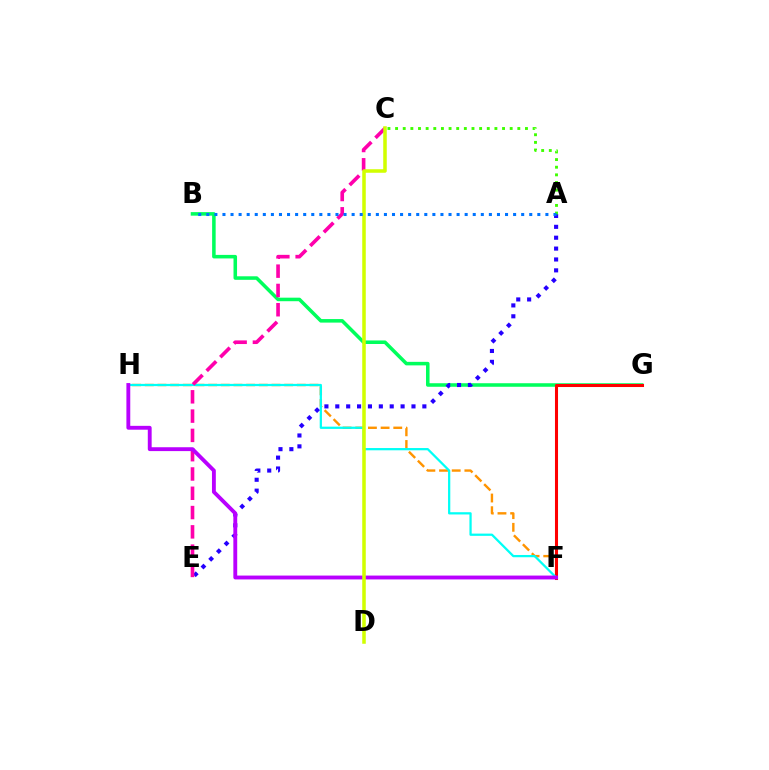{('B', 'G'): [{'color': '#00ff5c', 'line_style': 'solid', 'thickness': 2.55}], ('F', 'H'): [{'color': '#ff9400', 'line_style': 'dashed', 'thickness': 1.72}, {'color': '#00fff6', 'line_style': 'solid', 'thickness': 1.62}, {'color': '#b900ff', 'line_style': 'solid', 'thickness': 2.78}], ('F', 'G'): [{'color': '#ff0000', 'line_style': 'solid', 'thickness': 2.2}], ('A', 'E'): [{'color': '#2500ff', 'line_style': 'dotted', 'thickness': 2.96}], ('A', 'C'): [{'color': '#3dff00', 'line_style': 'dotted', 'thickness': 2.08}], ('C', 'E'): [{'color': '#ff00ac', 'line_style': 'dashed', 'thickness': 2.62}], ('C', 'D'): [{'color': '#d1ff00', 'line_style': 'solid', 'thickness': 2.54}], ('A', 'B'): [{'color': '#0074ff', 'line_style': 'dotted', 'thickness': 2.19}]}